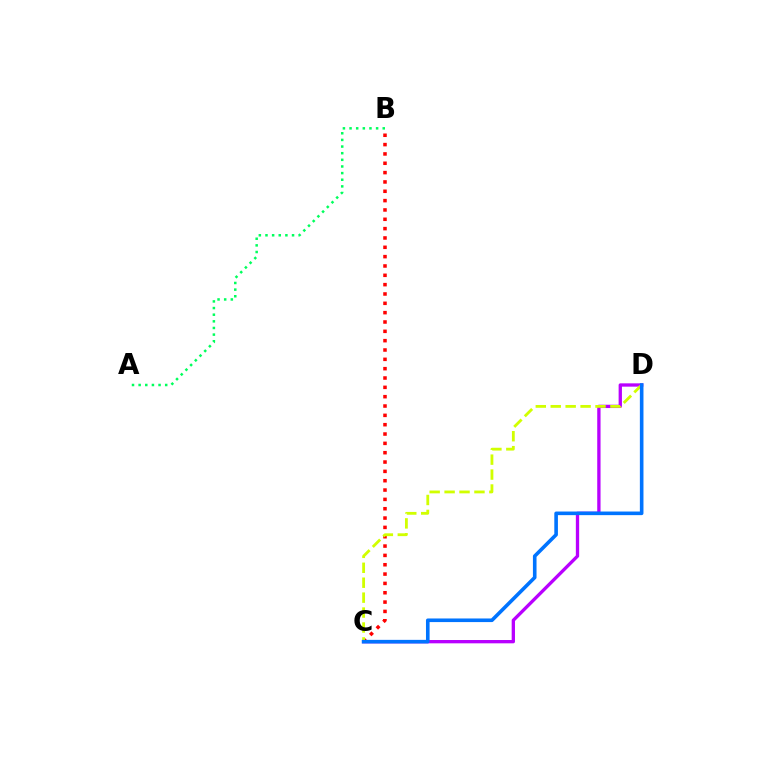{('B', 'C'): [{'color': '#ff0000', 'line_style': 'dotted', 'thickness': 2.54}], ('C', 'D'): [{'color': '#b900ff', 'line_style': 'solid', 'thickness': 2.39}, {'color': '#d1ff00', 'line_style': 'dashed', 'thickness': 2.03}, {'color': '#0074ff', 'line_style': 'solid', 'thickness': 2.6}], ('A', 'B'): [{'color': '#00ff5c', 'line_style': 'dotted', 'thickness': 1.8}]}